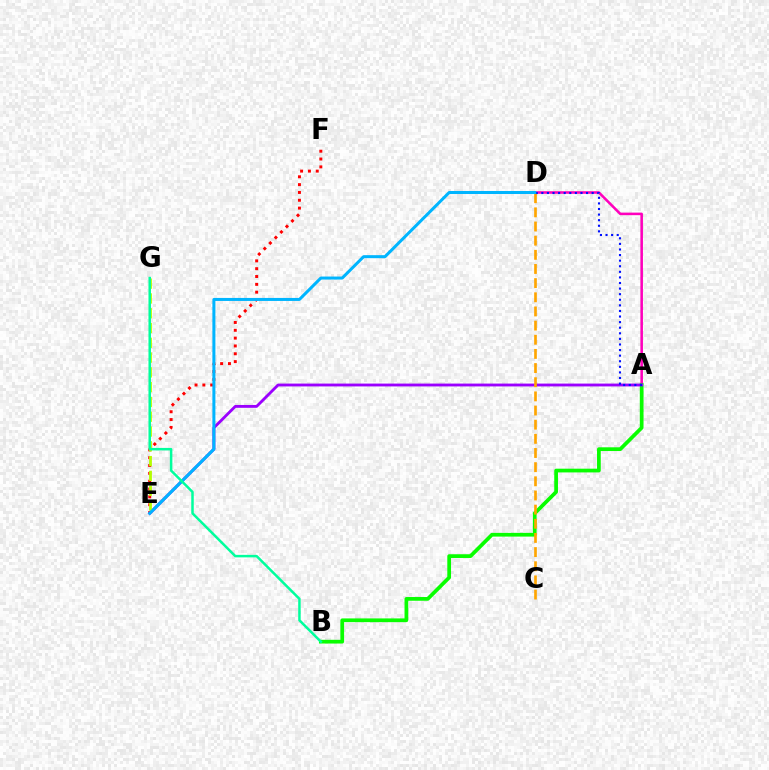{('A', 'D'): [{'color': '#ff00bd', 'line_style': 'solid', 'thickness': 1.85}, {'color': '#0010ff', 'line_style': 'dotted', 'thickness': 1.52}], ('E', 'F'): [{'color': '#ff0000', 'line_style': 'dotted', 'thickness': 2.13}], ('A', 'B'): [{'color': '#08ff00', 'line_style': 'solid', 'thickness': 2.68}], ('A', 'E'): [{'color': '#9b00ff', 'line_style': 'solid', 'thickness': 2.05}], ('E', 'G'): [{'color': '#b3ff00', 'line_style': 'dashed', 'thickness': 2.01}], ('C', 'D'): [{'color': '#ffa500', 'line_style': 'dashed', 'thickness': 1.92}], ('D', 'E'): [{'color': '#00b5ff', 'line_style': 'solid', 'thickness': 2.17}], ('B', 'G'): [{'color': '#00ff9d', 'line_style': 'solid', 'thickness': 1.8}]}